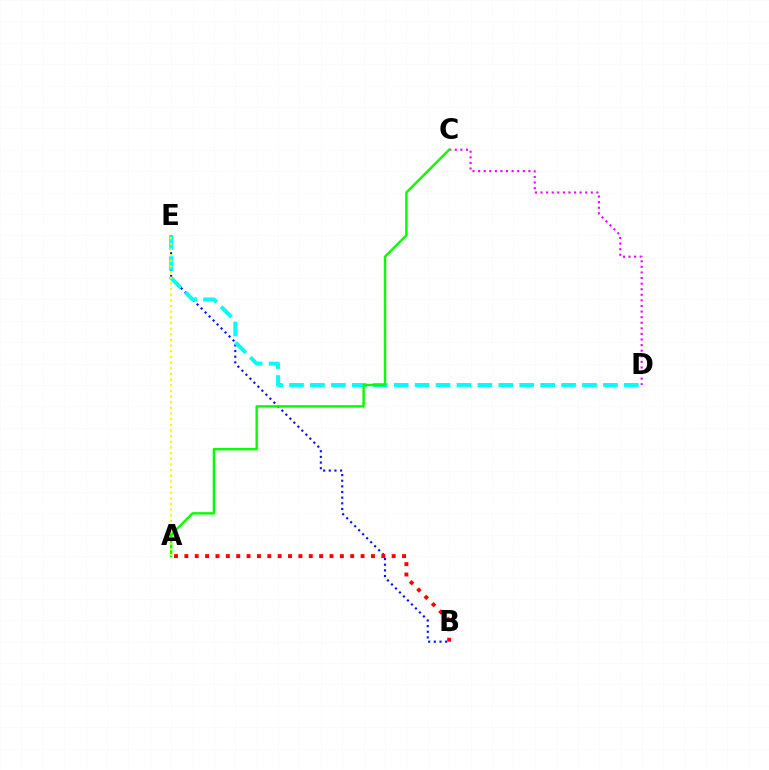{('B', 'E'): [{'color': '#0010ff', 'line_style': 'dotted', 'thickness': 1.54}], ('C', 'D'): [{'color': '#ee00ff', 'line_style': 'dotted', 'thickness': 1.52}], ('D', 'E'): [{'color': '#00fff6', 'line_style': 'dashed', 'thickness': 2.84}], ('A', 'C'): [{'color': '#08ff00', 'line_style': 'solid', 'thickness': 1.74}], ('A', 'E'): [{'color': '#fcf500', 'line_style': 'dotted', 'thickness': 1.54}], ('A', 'B'): [{'color': '#ff0000', 'line_style': 'dotted', 'thickness': 2.82}]}